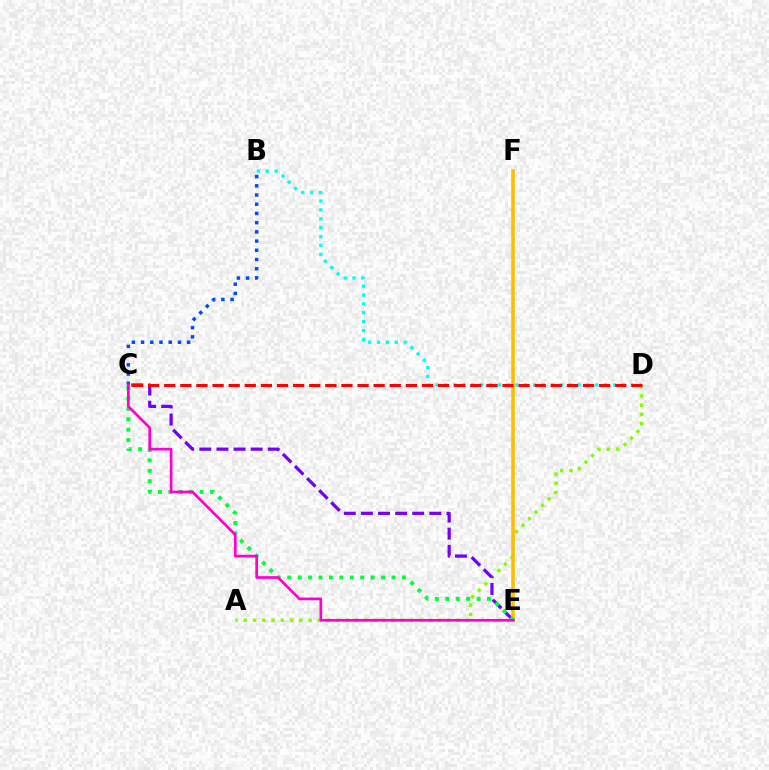{('B', 'C'): [{'color': '#004bff', 'line_style': 'dotted', 'thickness': 2.5}], ('A', 'D'): [{'color': '#84ff00', 'line_style': 'dotted', 'thickness': 2.51}], ('C', 'E'): [{'color': '#7200ff', 'line_style': 'dashed', 'thickness': 2.32}, {'color': '#00ff39', 'line_style': 'dotted', 'thickness': 2.83}, {'color': '#ff00cf', 'line_style': 'solid', 'thickness': 1.93}], ('E', 'F'): [{'color': '#ffbd00', 'line_style': 'solid', 'thickness': 2.56}], ('B', 'D'): [{'color': '#00fff6', 'line_style': 'dotted', 'thickness': 2.41}], ('C', 'D'): [{'color': '#ff0000', 'line_style': 'dashed', 'thickness': 2.19}]}